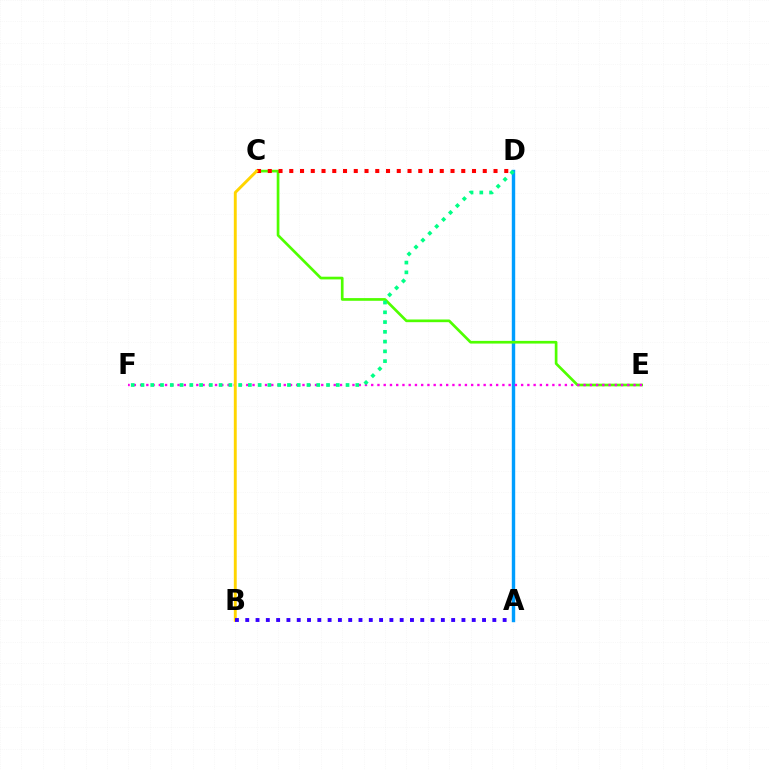{('A', 'D'): [{'color': '#009eff', 'line_style': 'solid', 'thickness': 2.45}], ('C', 'E'): [{'color': '#4fff00', 'line_style': 'solid', 'thickness': 1.93}], ('C', 'D'): [{'color': '#ff0000', 'line_style': 'dotted', 'thickness': 2.92}], ('E', 'F'): [{'color': '#ff00ed', 'line_style': 'dotted', 'thickness': 1.7}], ('B', 'C'): [{'color': '#ffd500', 'line_style': 'solid', 'thickness': 2.09}], ('D', 'F'): [{'color': '#00ff86', 'line_style': 'dotted', 'thickness': 2.65}], ('A', 'B'): [{'color': '#3700ff', 'line_style': 'dotted', 'thickness': 2.8}]}